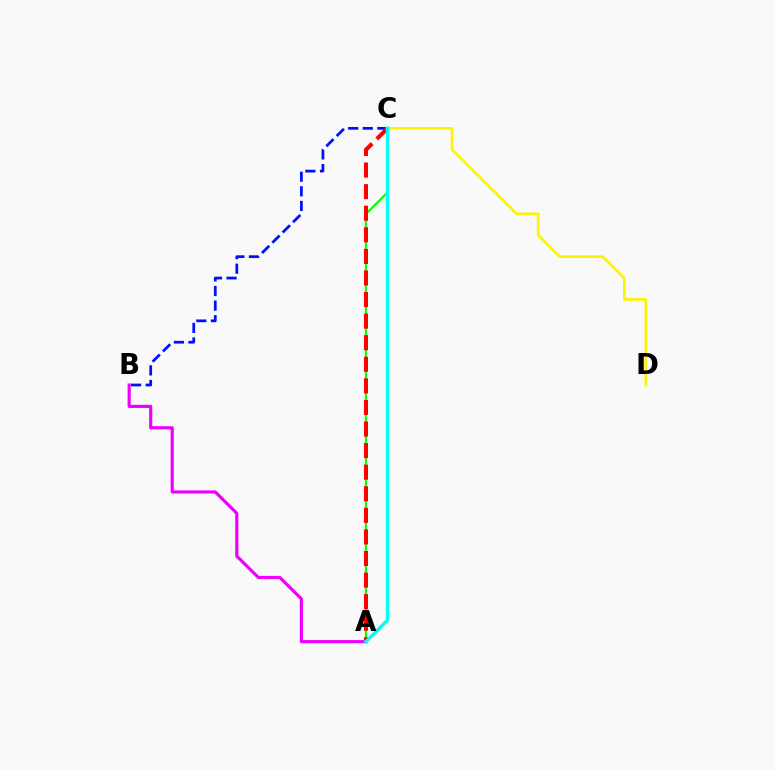{('A', 'C'): [{'color': '#08ff00', 'line_style': 'solid', 'thickness': 1.59}, {'color': '#ff0000', 'line_style': 'dashed', 'thickness': 2.93}, {'color': '#00fff6', 'line_style': 'solid', 'thickness': 2.48}], ('C', 'D'): [{'color': '#fcf500', 'line_style': 'solid', 'thickness': 1.92}], ('B', 'C'): [{'color': '#0010ff', 'line_style': 'dashed', 'thickness': 1.98}], ('A', 'B'): [{'color': '#ee00ff', 'line_style': 'solid', 'thickness': 2.28}]}